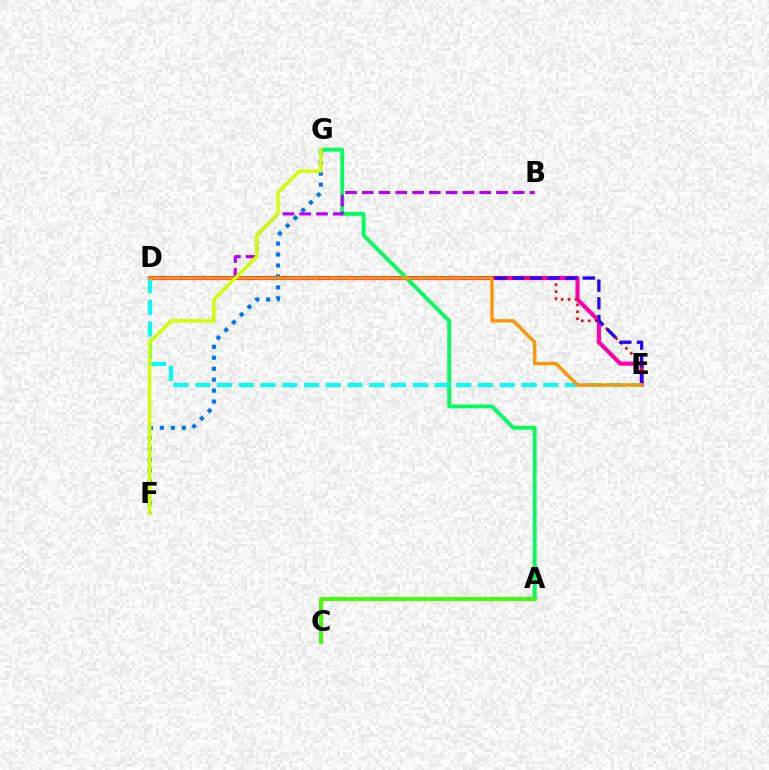{('D', 'E'): [{'color': '#ff00ac', 'line_style': 'solid', 'thickness': 2.97}, {'color': '#ff0000', 'line_style': 'dotted', 'thickness': 1.88}, {'color': '#2500ff', 'line_style': 'dashed', 'thickness': 2.4}, {'color': '#00fff6', 'line_style': 'dashed', 'thickness': 2.95}, {'color': '#ff9400', 'line_style': 'solid', 'thickness': 2.39}], ('A', 'G'): [{'color': '#00ff5c', 'line_style': 'solid', 'thickness': 2.72}], ('F', 'G'): [{'color': '#0074ff', 'line_style': 'dotted', 'thickness': 2.98}, {'color': '#d1ff00', 'line_style': 'solid', 'thickness': 2.44}], ('B', 'D'): [{'color': '#b900ff', 'line_style': 'dashed', 'thickness': 2.28}], ('A', 'C'): [{'color': '#3dff00', 'line_style': 'solid', 'thickness': 2.78}]}